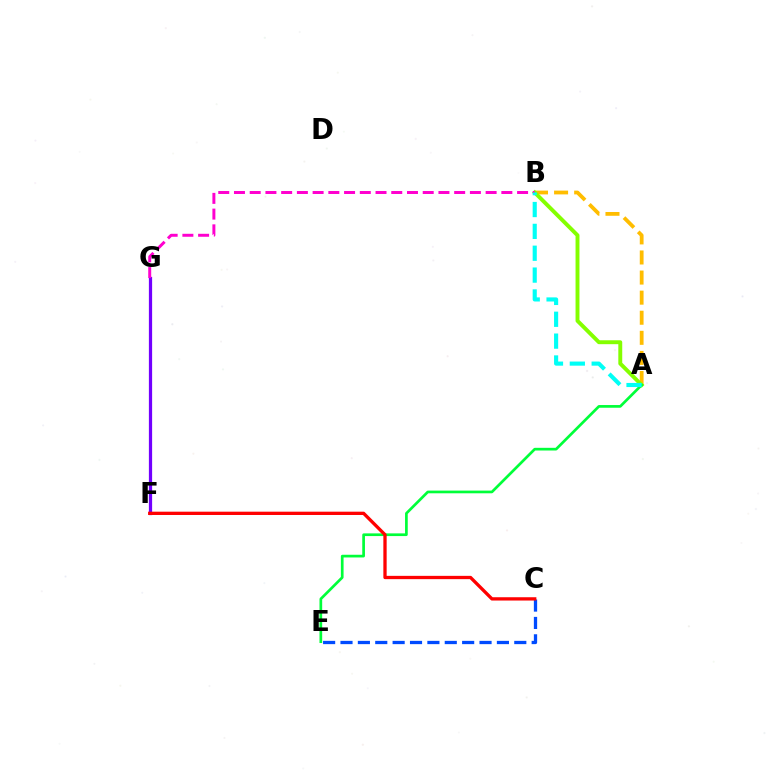{('C', 'E'): [{'color': '#004bff', 'line_style': 'dashed', 'thickness': 2.36}], ('A', 'B'): [{'color': '#ffbd00', 'line_style': 'dashed', 'thickness': 2.73}, {'color': '#84ff00', 'line_style': 'solid', 'thickness': 2.82}, {'color': '#00fff6', 'line_style': 'dashed', 'thickness': 2.97}], ('F', 'G'): [{'color': '#7200ff', 'line_style': 'solid', 'thickness': 2.33}], ('A', 'E'): [{'color': '#00ff39', 'line_style': 'solid', 'thickness': 1.94}], ('B', 'G'): [{'color': '#ff00cf', 'line_style': 'dashed', 'thickness': 2.14}], ('C', 'F'): [{'color': '#ff0000', 'line_style': 'solid', 'thickness': 2.38}]}